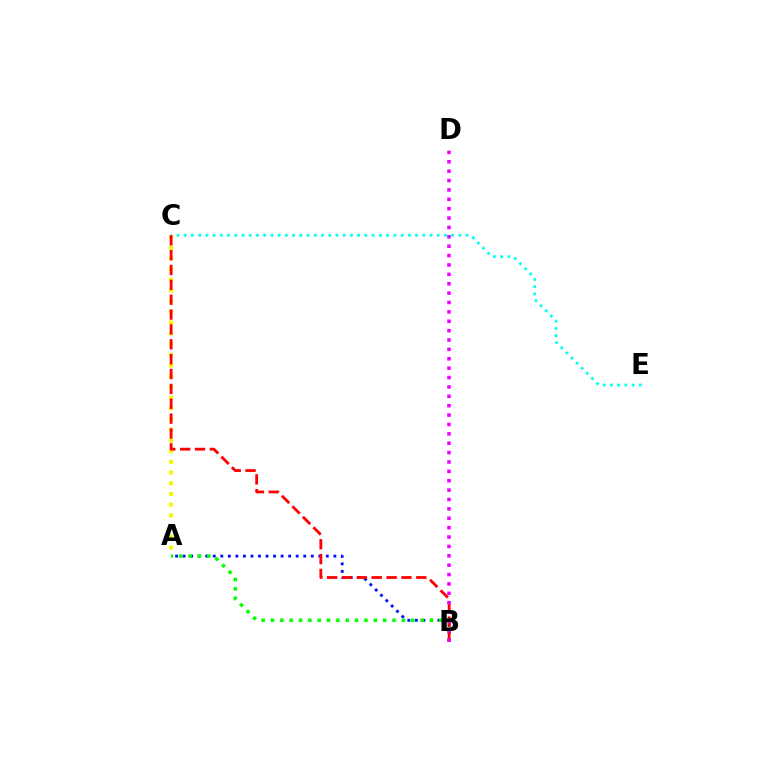{('A', 'B'): [{'color': '#0010ff', 'line_style': 'dotted', 'thickness': 2.05}, {'color': '#08ff00', 'line_style': 'dotted', 'thickness': 2.54}], ('A', 'C'): [{'color': '#fcf500', 'line_style': 'dotted', 'thickness': 2.91}], ('C', 'E'): [{'color': '#00fff6', 'line_style': 'dotted', 'thickness': 1.96}], ('B', 'C'): [{'color': '#ff0000', 'line_style': 'dashed', 'thickness': 2.02}], ('B', 'D'): [{'color': '#ee00ff', 'line_style': 'dotted', 'thickness': 2.55}]}